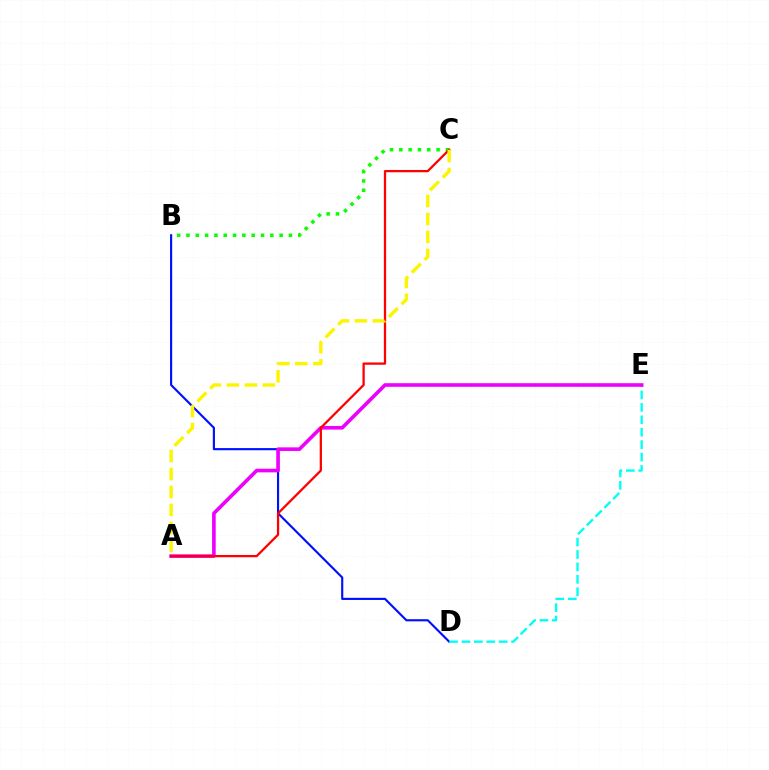{('B', 'D'): [{'color': '#0010ff', 'line_style': 'solid', 'thickness': 1.54}], ('D', 'E'): [{'color': '#00fff6', 'line_style': 'dashed', 'thickness': 1.69}], ('B', 'C'): [{'color': '#08ff00', 'line_style': 'dotted', 'thickness': 2.53}], ('A', 'E'): [{'color': '#ee00ff', 'line_style': 'solid', 'thickness': 2.6}], ('A', 'C'): [{'color': '#ff0000', 'line_style': 'solid', 'thickness': 1.63}, {'color': '#fcf500', 'line_style': 'dashed', 'thickness': 2.44}]}